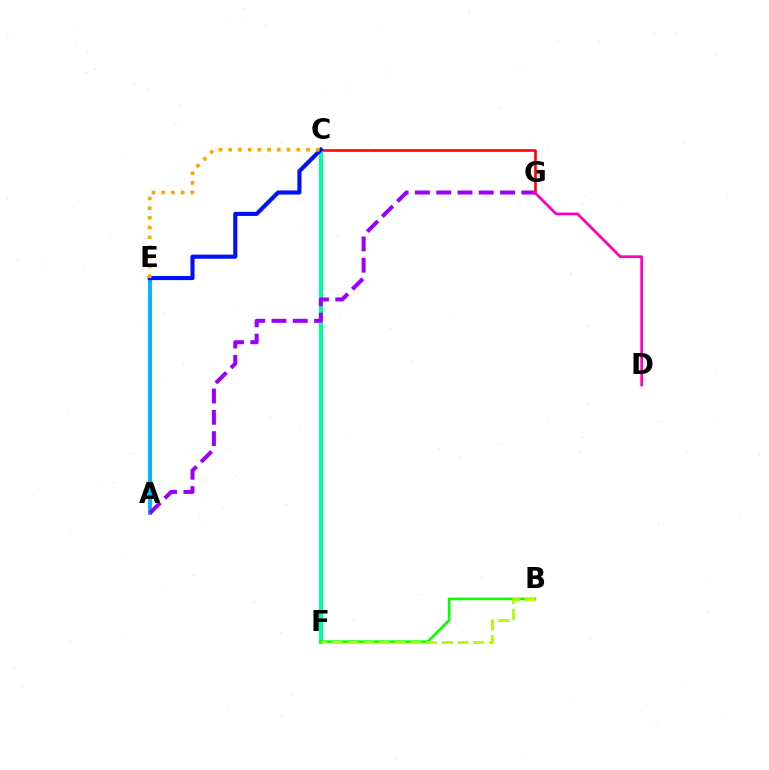{('C', 'G'): [{'color': '#ff0000', 'line_style': 'solid', 'thickness': 1.87}], ('A', 'E'): [{'color': '#00b5ff', 'line_style': 'solid', 'thickness': 2.84}], ('C', 'F'): [{'color': '#00ff9d', 'line_style': 'solid', 'thickness': 2.94}], ('B', 'F'): [{'color': '#08ff00', 'line_style': 'solid', 'thickness': 1.92}, {'color': '#b3ff00', 'line_style': 'dashed', 'thickness': 2.13}], ('A', 'G'): [{'color': '#9b00ff', 'line_style': 'dashed', 'thickness': 2.89}], ('D', 'G'): [{'color': '#ff00bd', 'line_style': 'solid', 'thickness': 1.95}], ('C', 'E'): [{'color': '#0010ff', 'line_style': 'solid', 'thickness': 2.95}, {'color': '#ffa500', 'line_style': 'dotted', 'thickness': 2.64}]}